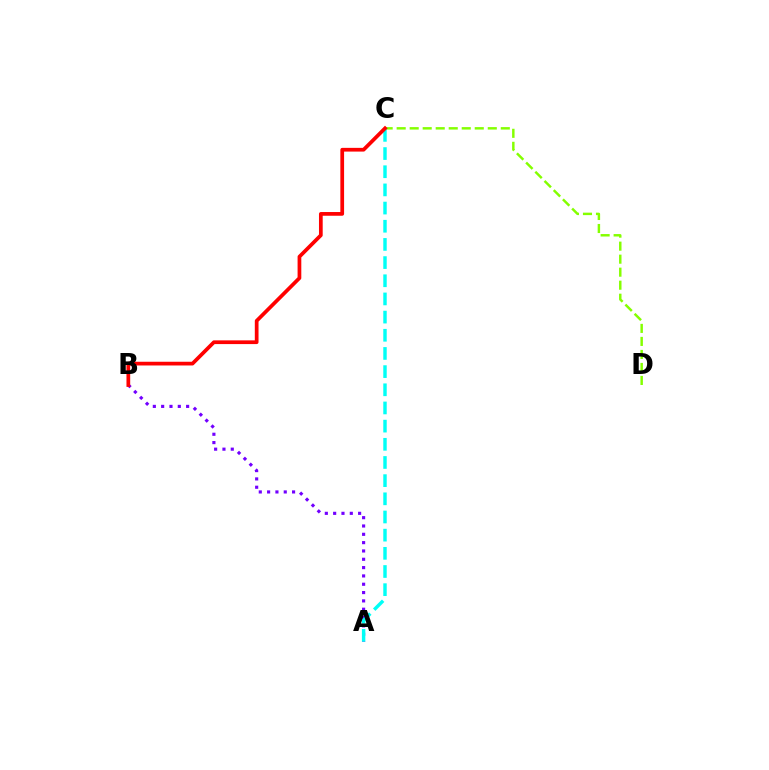{('A', 'B'): [{'color': '#7200ff', 'line_style': 'dotted', 'thickness': 2.26}], ('C', 'D'): [{'color': '#84ff00', 'line_style': 'dashed', 'thickness': 1.77}], ('A', 'C'): [{'color': '#00fff6', 'line_style': 'dashed', 'thickness': 2.47}], ('B', 'C'): [{'color': '#ff0000', 'line_style': 'solid', 'thickness': 2.68}]}